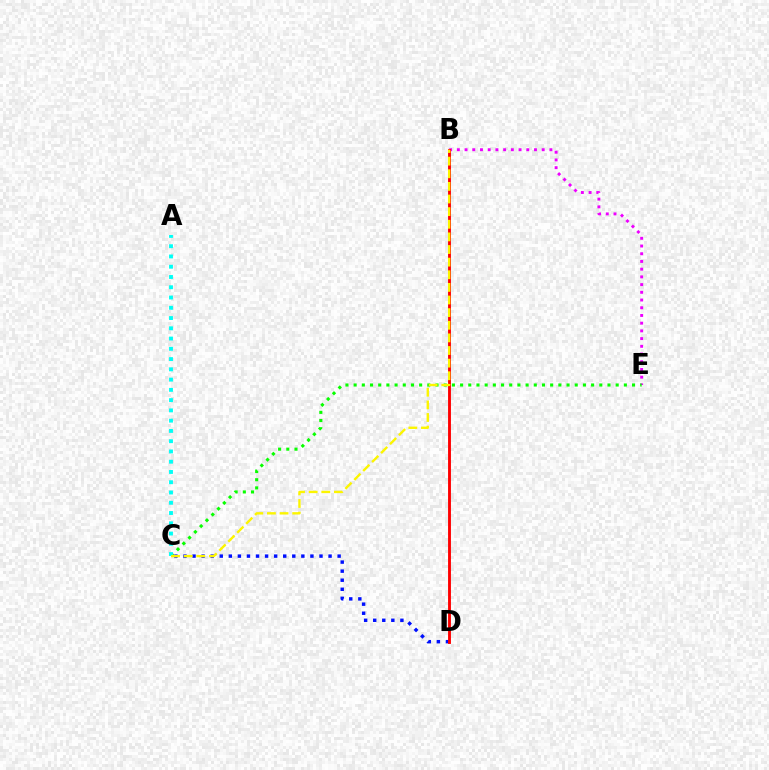{('C', 'D'): [{'color': '#0010ff', 'line_style': 'dotted', 'thickness': 2.46}], ('B', 'E'): [{'color': '#ee00ff', 'line_style': 'dotted', 'thickness': 2.1}], ('C', 'E'): [{'color': '#08ff00', 'line_style': 'dotted', 'thickness': 2.22}], ('A', 'C'): [{'color': '#00fff6', 'line_style': 'dotted', 'thickness': 2.79}], ('B', 'D'): [{'color': '#ff0000', 'line_style': 'solid', 'thickness': 2.07}], ('B', 'C'): [{'color': '#fcf500', 'line_style': 'dashed', 'thickness': 1.72}]}